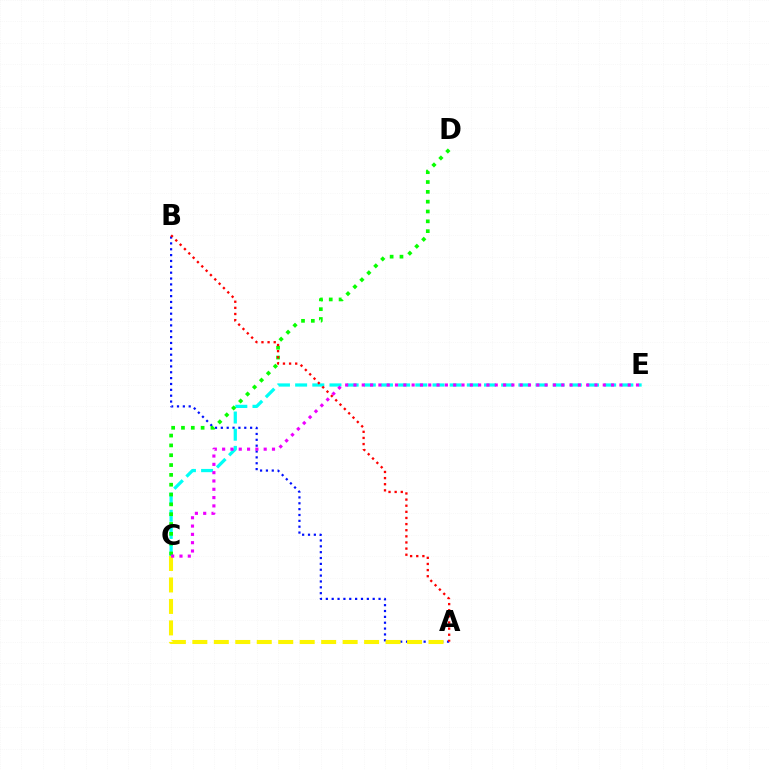{('A', 'B'): [{'color': '#0010ff', 'line_style': 'dotted', 'thickness': 1.59}, {'color': '#ff0000', 'line_style': 'dotted', 'thickness': 1.66}], ('C', 'E'): [{'color': '#00fff6', 'line_style': 'dashed', 'thickness': 2.33}, {'color': '#ee00ff', 'line_style': 'dotted', 'thickness': 2.26}], ('C', 'D'): [{'color': '#08ff00', 'line_style': 'dotted', 'thickness': 2.67}], ('A', 'C'): [{'color': '#fcf500', 'line_style': 'dashed', 'thickness': 2.92}]}